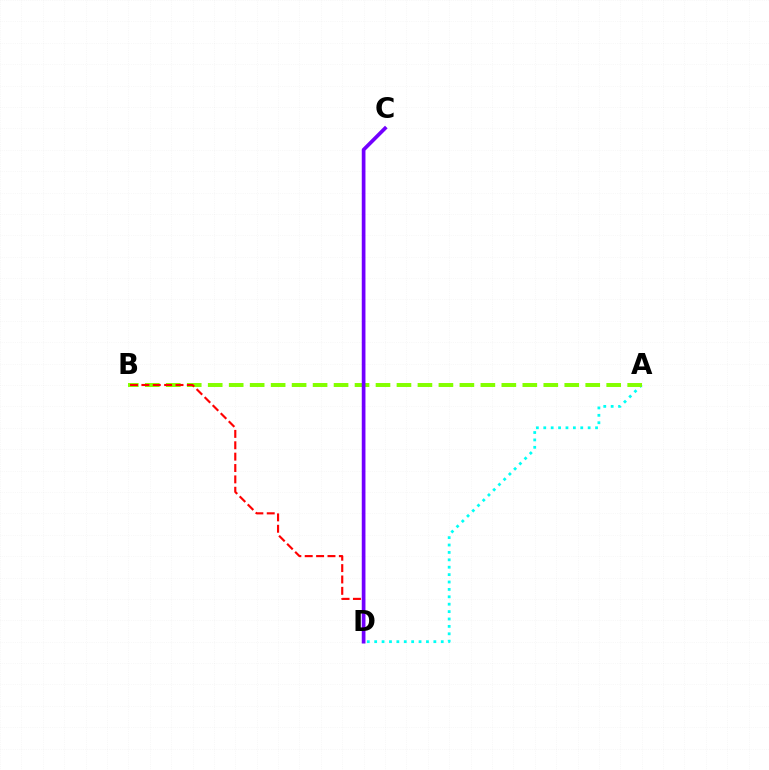{('A', 'D'): [{'color': '#00fff6', 'line_style': 'dotted', 'thickness': 2.01}], ('A', 'B'): [{'color': '#84ff00', 'line_style': 'dashed', 'thickness': 2.85}], ('B', 'D'): [{'color': '#ff0000', 'line_style': 'dashed', 'thickness': 1.55}], ('C', 'D'): [{'color': '#7200ff', 'line_style': 'solid', 'thickness': 2.66}]}